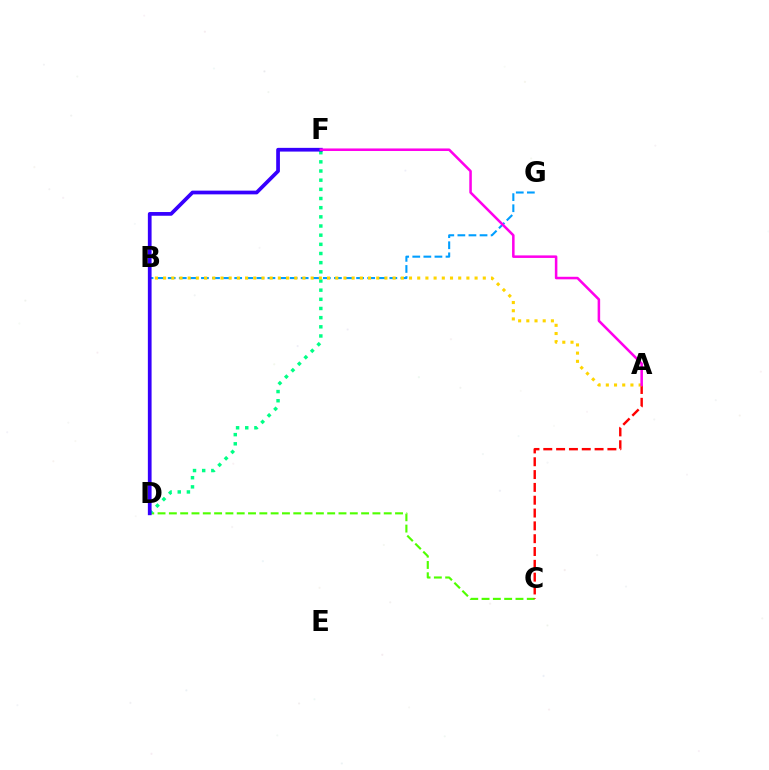{('B', 'G'): [{'color': '#009eff', 'line_style': 'dashed', 'thickness': 1.51}], ('C', 'D'): [{'color': '#4fff00', 'line_style': 'dashed', 'thickness': 1.54}], ('D', 'F'): [{'color': '#00ff86', 'line_style': 'dotted', 'thickness': 2.49}, {'color': '#3700ff', 'line_style': 'solid', 'thickness': 2.68}], ('A', 'C'): [{'color': '#ff0000', 'line_style': 'dashed', 'thickness': 1.74}], ('A', 'B'): [{'color': '#ffd500', 'line_style': 'dotted', 'thickness': 2.23}], ('A', 'F'): [{'color': '#ff00ed', 'line_style': 'solid', 'thickness': 1.83}]}